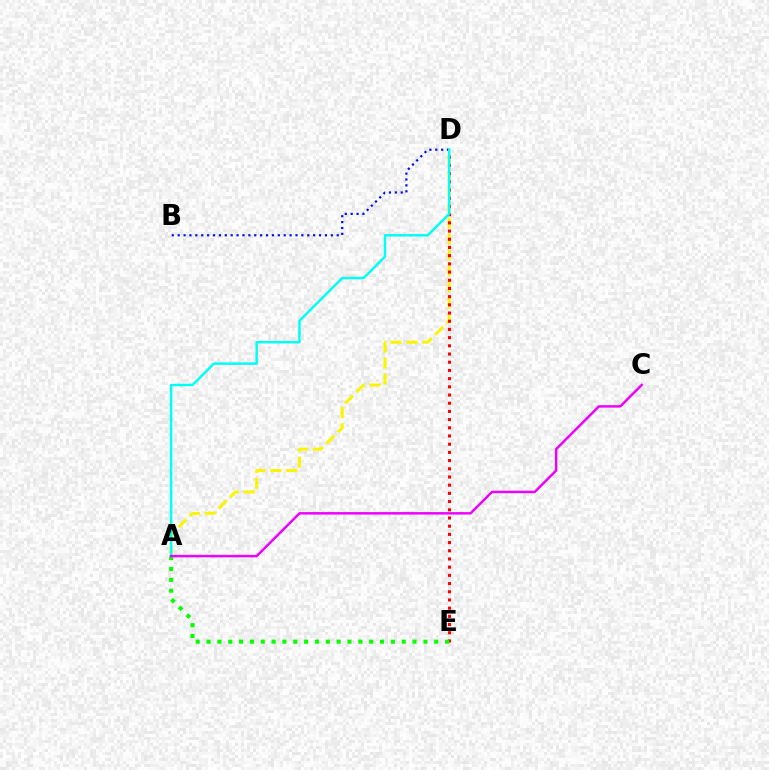{('A', 'D'): [{'color': '#fcf500', 'line_style': 'dashed', 'thickness': 2.17}, {'color': '#00fff6', 'line_style': 'solid', 'thickness': 1.79}], ('D', 'E'): [{'color': '#ff0000', 'line_style': 'dotted', 'thickness': 2.23}], ('B', 'D'): [{'color': '#0010ff', 'line_style': 'dotted', 'thickness': 1.6}], ('A', 'E'): [{'color': '#08ff00', 'line_style': 'dotted', 'thickness': 2.95}], ('A', 'C'): [{'color': '#ee00ff', 'line_style': 'solid', 'thickness': 1.78}]}